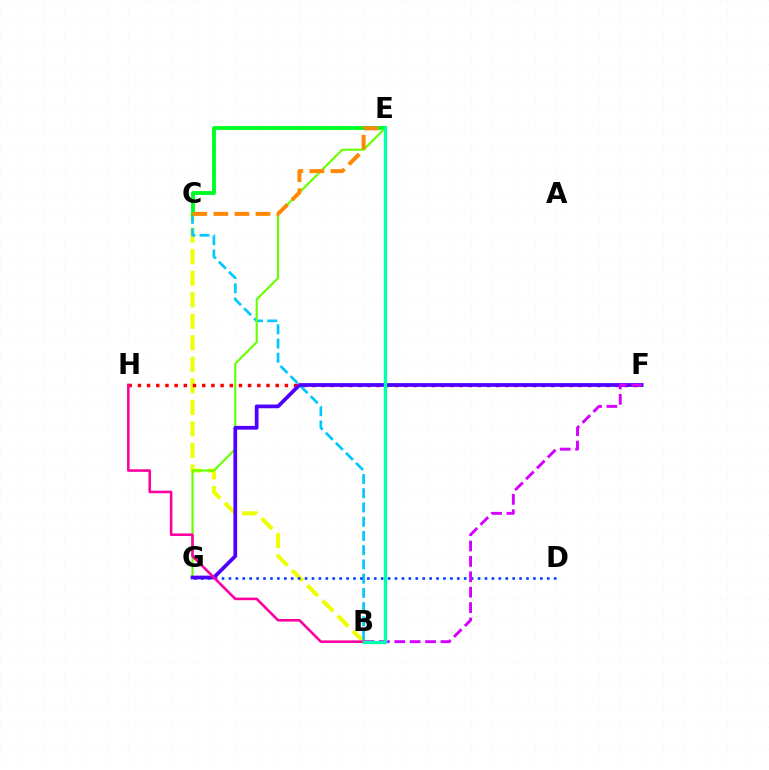{('B', 'C'): [{'color': '#eeff00', 'line_style': 'dashed', 'thickness': 2.92}, {'color': '#00c7ff', 'line_style': 'dashed', 'thickness': 1.93}], ('C', 'E'): [{'color': '#00ff27', 'line_style': 'solid', 'thickness': 2.79}, {'color': '#ff8800', 'line_style': 'dashed', 'thickness': 2.86}], ('D', 'G'): [{'color': '#003fff', 'line_style': 'dotted', 'thickness': 1.88}], ('E', 'G'): [{'color': '#66ff00', 'line_style': 'solid', 'thickness': 1.54}], ('F', 'H'): [{'color': '#ff0000', 'line_style': 'dotted', 'thickness': 2.5}], ('F', 'G'): [{'color': '#4f00ff', 'line_style': 'solid', 'thickness': 2.69}], ('B', 'H'): [{'color': '#ff00a0', 'line_style': 'solid', 'thickness': 1.86}], ('B', 'F'): [{'color': '#d600ff', 'line_style': 'dashed', 'thickness': 2.09}], ('B', 'E'): [{'color': '#00ffaf', 'line_style': 'solid', 'thickness': 2.44}]}